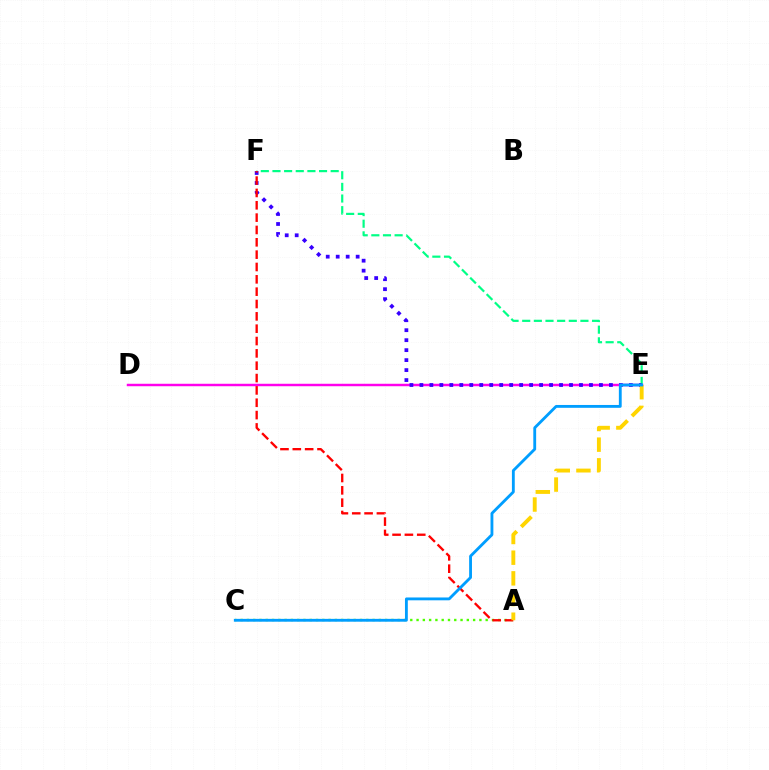{('D', 'E'): [{'color': '#ff00ed', 'line_style': 'solid', 'thickness': 1.77}], ('E', 'F'): [{'color': '#00ff86', 'line_style': 'dashed', 'thickness': 1.58}, {'color': '#3700ff', 'line_style': 'dotted', 'thickness': 2.71}], ('A', 'C'): [{'color': '#4fff00', 'line_style': 'dotted', 'thickness': 1.71}], ('A', 'F'): [{'color': '#ff0000', 'line_style': 'dashed', 'thickness': 1.68}], ('A', 'E'): [{'color': '#ffd500', 'line_style': 'dashed', 'thickness': 2.81}], ('C', 'E'): [{'color': '#009eff', 'line_style': 'solid', 'thickness': 2.04}]}